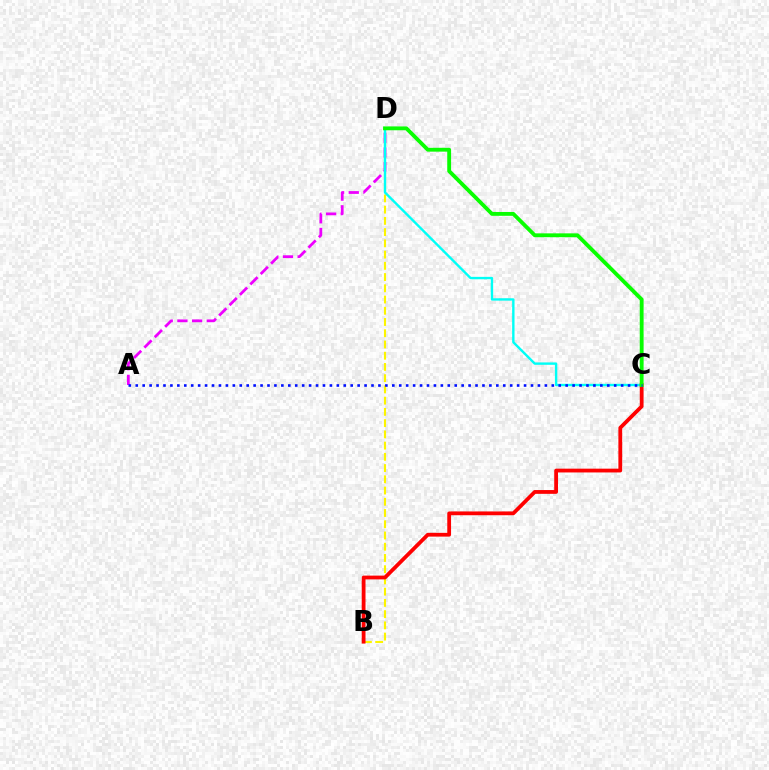{('B', 'D'): [{'color': '#fcf500', 'line_style': 'dashed', 'thickness': 1.53}], ('A', 'D'): [{'color': '#ee00ff', 'line_style': 'dashed', 'thickness': 1.99}], ('C', 'D'): [{'color': '#00fff6', 'line_style': 'solid', 'thickness': 1.72}, {'color': '#08ff00', 'line_style': 'solid', 'thickness': 2.77}], ('B', 'C'): [{'color': '#ff0000', 'line_style': 'solid', 'thickness': 2.73}], ('A', 'C'): [{'color': '#0010ff', 'line_style': 'dotted', 'thickness': 1.88}]}